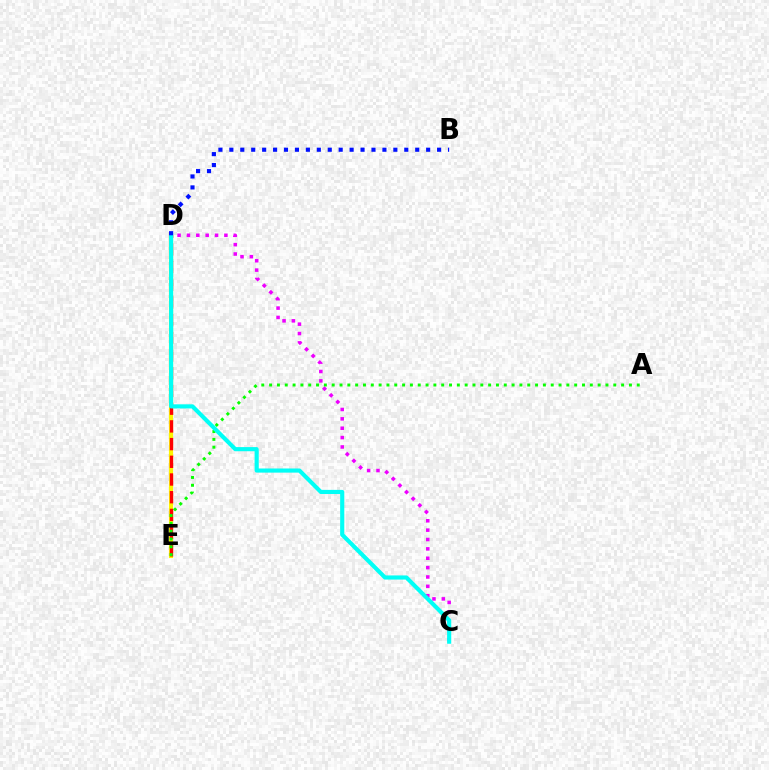{('C', 'D'): [{'color': '#ee00ff', 'line_style': 'dotted', 'thickness': 2.55}, {'color': '#00fff6', 'line_style': 'solid', 'thickness': 2.98}], ('D', 'E'): [{'color': '#fcf500', 'line_style': 'solid', 'thickness': 2.99}, {'color': '#ff0000', 'line_style': 'dashed', 'thickness': 2.4}], ('A', 'E'): [{'color': '#08ff00', 'line_style': 'dotted', 'thickness': 2.13}], ('B', 'D'): [{'color': '#0010ff', 'line_style': 'dotted', 'thickness': 2.97}]}